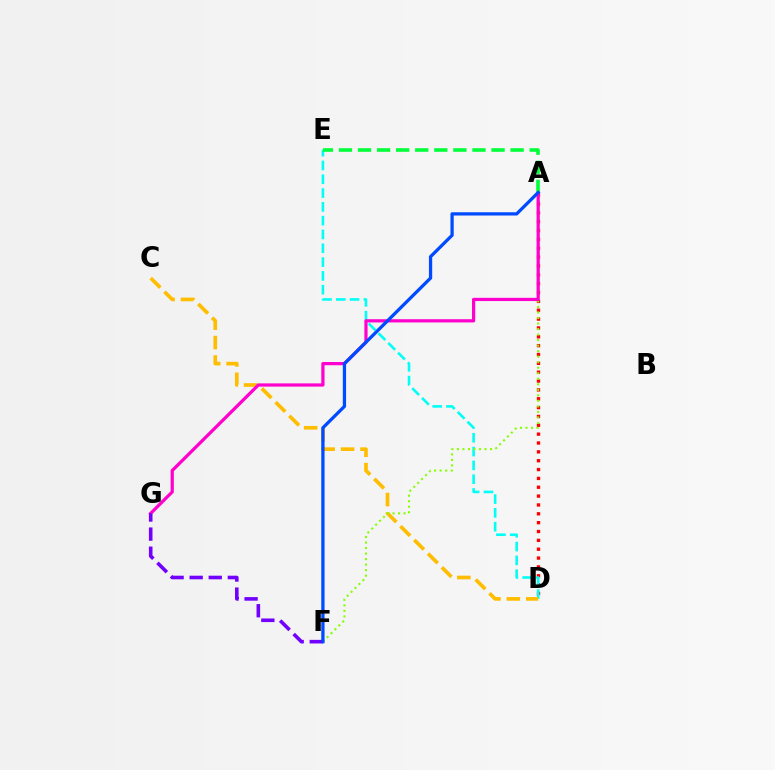{('A', 'D'): [{'color': '#ff0000', 'line_style': 'dotted', 'thickness': 2.4}], ('D', 'E'): [{'color': '#00fff6', 'line_style': 'dashed', 'thickness': 1.88}], ('C', 'D'): [{'color': '#ffbd00', 'line_style': 'dashed', 'thickness': 2.64}], ('A', 'F'): [{'color': '#84ff00', 'line_style': 'dotted', 'thickness': 1.5}, {'color': '#004bff', 'line_style': 'solid', 'thickness': 2.35}], ('A', 'G'): [{'color': '#ff00cf', 'line_style': 'solid', 'thickness': 2.33}], ('F', 'G'): [{'color': '#7200ff', 'line_style': 'dashed', 'thickness': 2.59}], ('A', 'E'): [{'color': '#00ff39', 'line_style': 'dashed', 'thickness': 2.59}]}